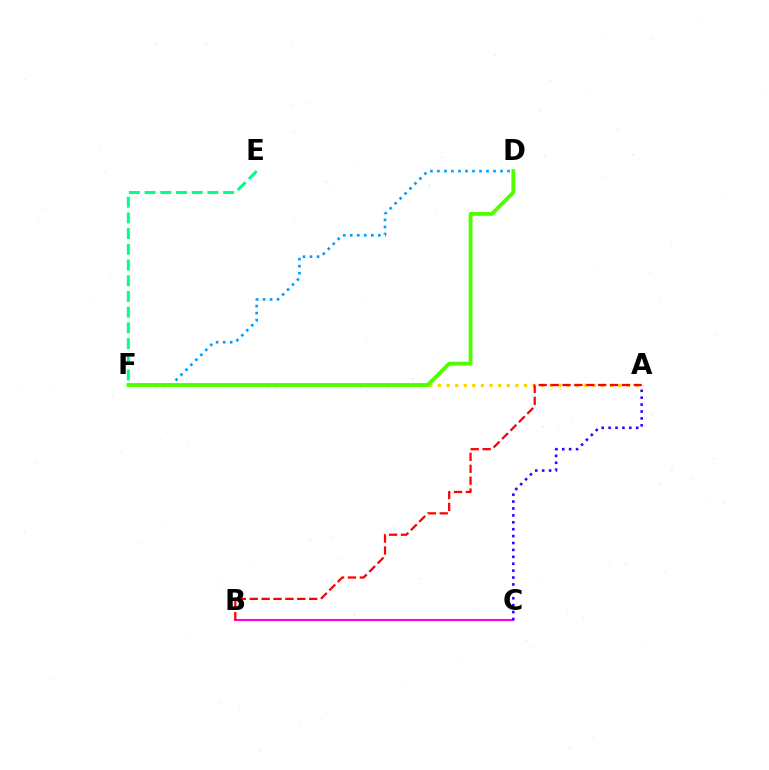{('B', 'C'): [{'color': '#ff00ed', 'line_style': 'solid', 'thickness': 1.51}], ('A', 'F'): [{'color': '#ffd500', 'line_style': 'dotted', 'thickness': 2.33}], ('A', 'B'): [{'color': '#ff0000', 'line_style': 'dashed', 'thickness': 1.62}], ('A', 'C'): [{'color': '#3700ff', 'line_style': 'dotted', 'thickness': 1.88}], ('D', 'F'): [{'color': '#009eff', 'line_style': 'dotted', 'thickness': 1.91}, {'color': '#4fff00', 'line_style': 'solid', 'thickness': 2.77}], ('E', 'F'): [{'color': '#00ff86', 'line_style': 'dashed', 'thickness': 2.13}]}